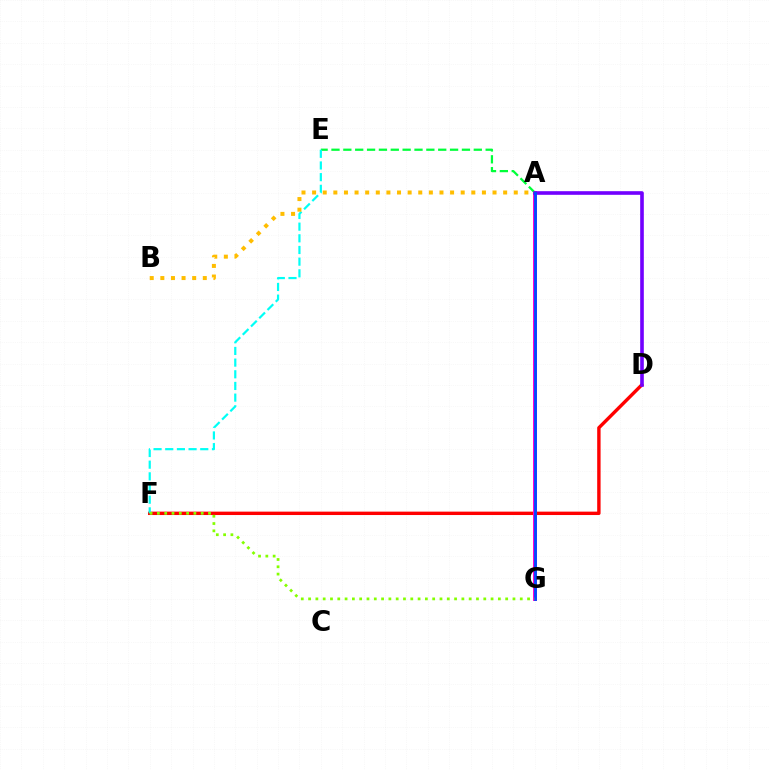{('D', 'F'): [{'color': '#ff0000', 'line_style': 'solid', 'thickness': 2.45}], ('A', 'G'): [{'color': '#ff00cf', 'line_style': 'solid', 'thickness': 2.85}, {'color': '#004bff', 'line_style': 'solid', 'thickness': 2.03}], ('A', 'E'): [{'color': '#00ff39', 'line_style': 'dashed', 'thickness': 1.61}], ('E', 'F'): [{'color': '#00fff6', 'line_style': 'dashed', 'thickness': 1.59}], ('A', 'B'): [{'color': '#ffbd00', 'line_style': 'dotted', 'thickness': 2.88}], ('A', 'D'): [{'color': '#7200ff', 'line_style': 'solid', 'thickness': 2.61}], ('F', 'G'): [{'color': '#84ff00', 'line_style': 'dotted', 'thickness': 1.98}]}